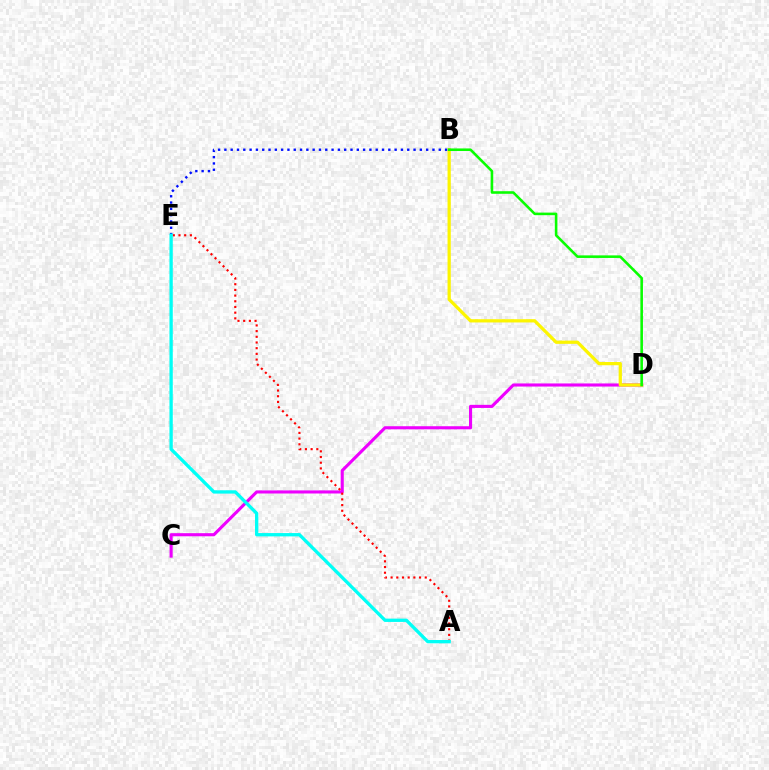{('C', 'D'): [{'color': '#ee00ff', 'line_style': 'solid', 'thickness': 2.23}], ('B', 'D'): [{'color': '#fcf500', 'line_style': 'solid', 'thickness': 2.34}, {'color': '#08ff00', 'line_style': 'solid', 'thickness': 1.86}], ('A', 'E'): [{'color': '#ff0000', 'line_style': 'dotted', 'thickness': 1.55}, {'color': '#00fff6', 'line_style': 'solid', 'thickness': 2.39}], ('B', 'E'): [{'color': '#0010ff', 'line_style': 'dotted', 'thickness': 1.71}]}